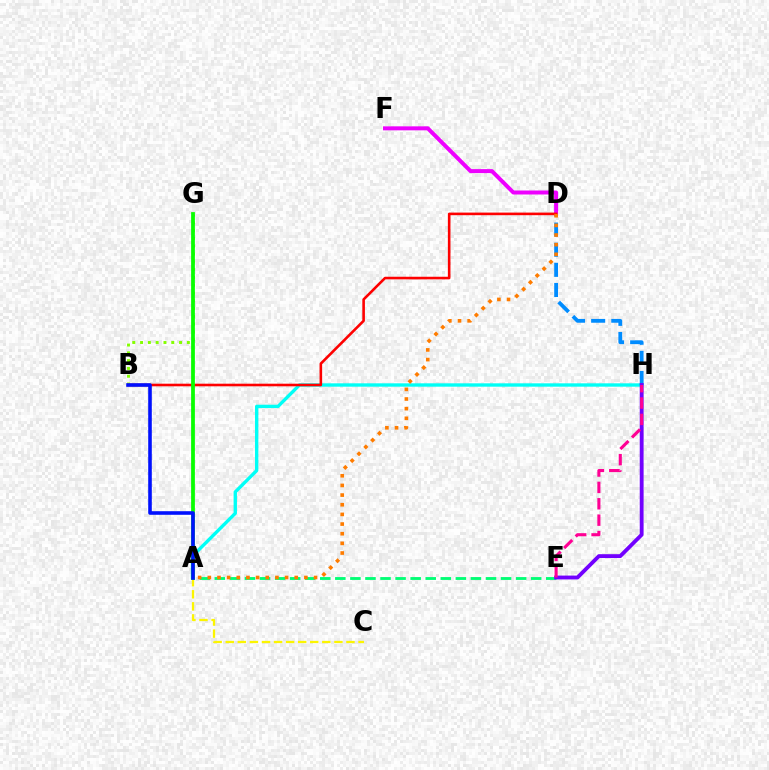{('A', 'H'): [{'color': '#00fff6', 'line_style': 'solid', 'thickness': 2.42}], ('D', 'H'): [{'color': '#008cff', 'line_style': 'dashed', 'thickness': 2.73}], ('D', 'F'): [{'color': '#ee00ff', 'line_style': 'solid', 'thickness': 2.88}], ('B', 'G'): [{'color': '#84ff00', 'line_style': 'dotted', 'thickness': 2.12}], ('A', 'C'): [{'color': '#fcf500', 'line_style': 'dashed', 'thickness': 1.64}], ('B', 'D'): [{'color': '#ff0000', 'line_style': 'solid', 'thickness': 1.87}], ('A', 'G'): [{'color': '#08ff00', 'line_style': 'solid', 'thickness': 2.71}], ('A', 'E'): [{'color': '#00ff74', 'line_style': 'dashed', 'thickness': 2.05}], ('E', 'H'): [{'color': '#7200ff', 'line_style': 'solid', 'thickness': 2.77}, {'color': '#ff0094', 'line_style': 'dashed', 'thickness': 2.22}], ('A', 'B'): [{'color': '#0010ff', 'line_style': 'solid', 'thickness': 2.58}], ('A', 'D'): [{'color': '#ff7c00', 'line_style': 'dotted', 'thickness': 2.62}]}